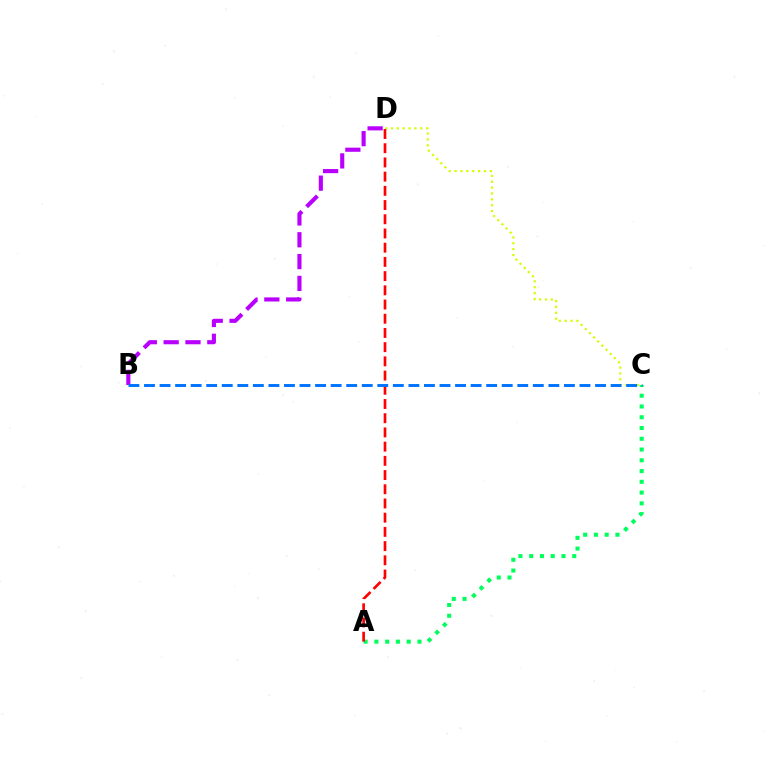{('A', 'C'): [{'color': '#00ff5c', 'line_style': 'dotted', 'thickness': 2.92}], ('B', 'D'): [{'color': '#b900ff', 'line_style': 'dashed', 'thickness': 2.96}], ('C', 'D'): [{'color': '#d1ff00', 'line_style': 'dotted', 'thickness': 1.59}], ('A', 'D'): [{'color': '#ff0000', 'line_style': 'dashed', 'thickness': 1.93}], ('B', 'C'): [{'color': '#0074ff', 'line_style': 'dashed', 'thickness': 2.11}]}